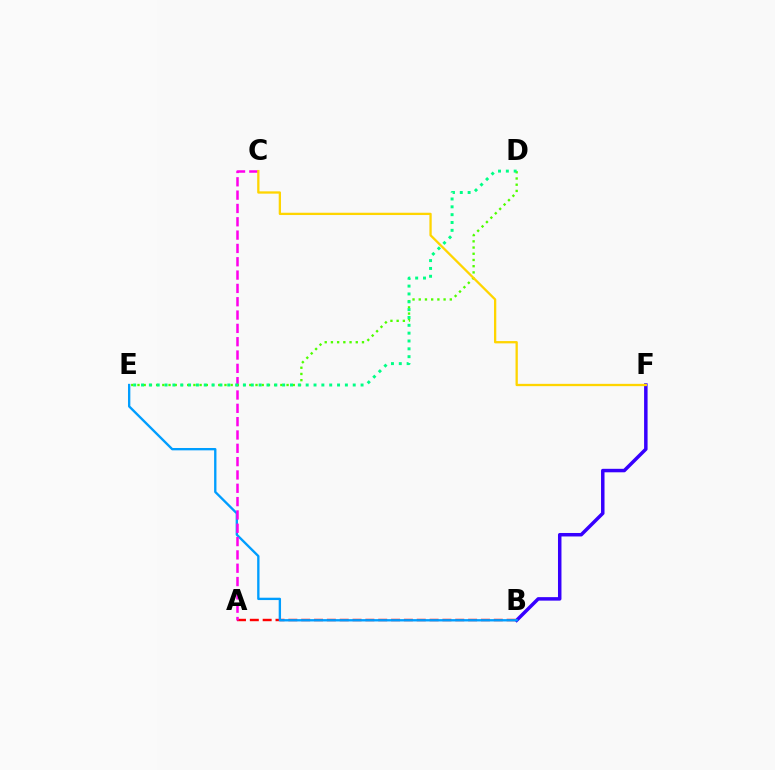{('B', 'F'): [{'color': '#3700ff', 'line_style': 'solid', 'thickness': 2.51}], ('A', 'B'): [{'color': '#ff0000', 'line_style': 'dashed', 'thickness': 1.74}], ('B', 'E'): [{'color': '#009eff', 'line_style': 'solid', 'thickness': 1.69}], ('A', 'C'): [{'color': '#ff00ed', 'line_style': 'dashed', 'thickness': 1.81}], ('D', 'E'): [{'color': '#4fff00', 'line_style': 'dotted', 'thickness': 1.69}, {'color': '#00ff86', 'line_style': 'dotted', 'thickness': 2.13}], ('C', 'F'): [{'color': '#ffd500', 'line_style': 'solid', 'thickness': 1.65}]}